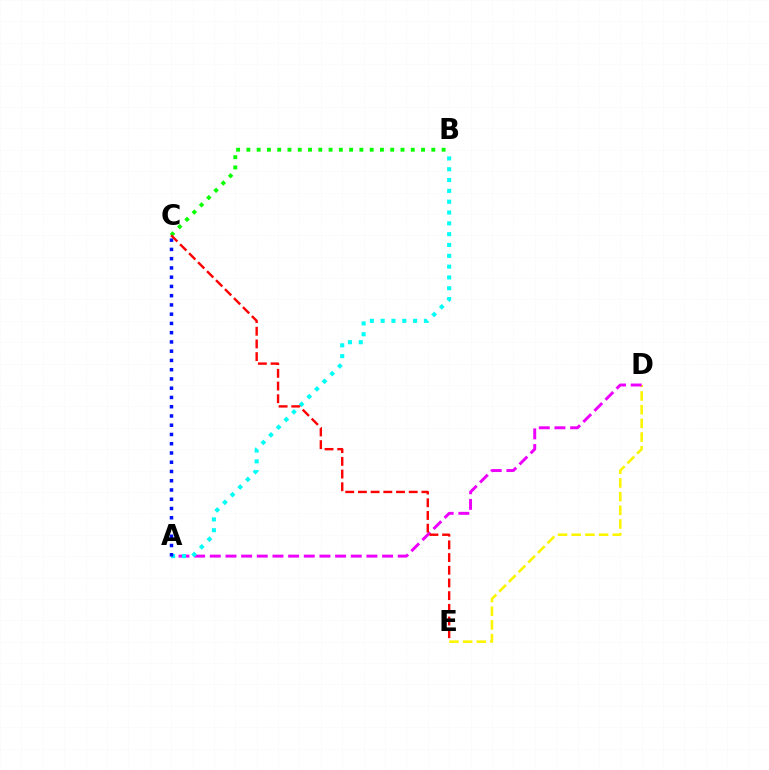{('D', 'E'): [{'color': '#fcf500', 'line_style': 'dashed', 'thickness': 1.86}], ('B', 'C'): [{'color': '#08ff00', 'line_style': 'dotted', 'thickness': 2.79}], ('A', 'D'): [{'color': '#ee00ff', 'line_style': 'dashed', 'thickness': 2.13}], ('A', 'B'): [{'color': '#00fff6', 'line_style': 'dotted', 'thickness': 2.94}], ('A', 'C'): [{'color': '#0010ff', 'line_style': 'dotted', 'thickness': 2.51}], ('C', 'E'): [{'color': '#ff0000', 'line_style': 'dashed', 'thickness': 1.72}]}